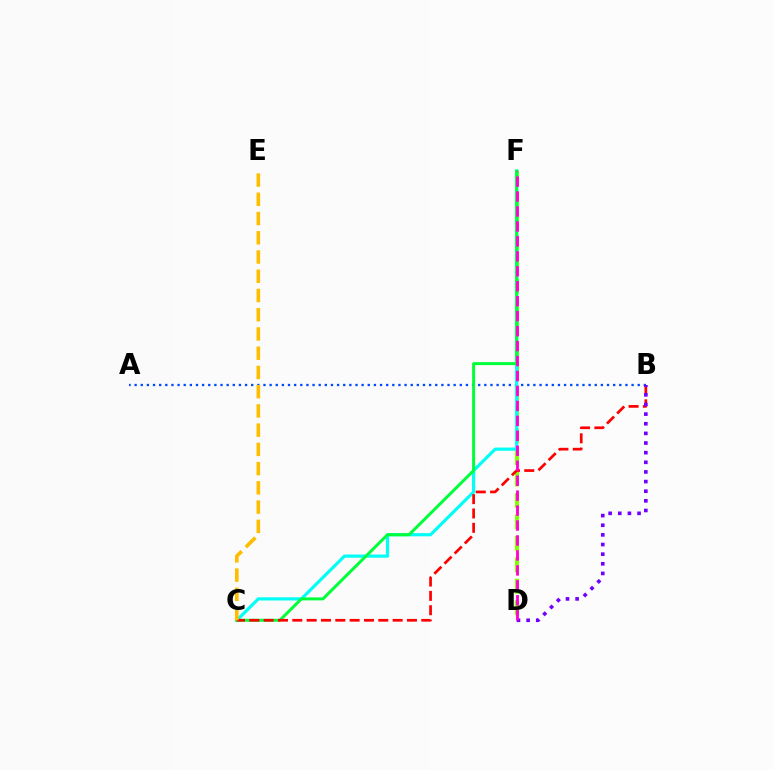{('D', 'F'): [{'color': '#84ff00', 'line_style': 'dashed', 'thickness': 2.92}, {'color': '#ff00cf', 'line_style': 'dashed', 'thickness': 2.03}], ('A', 'B'): [{'color': '#004bff', 'line_style': 'dotted', 'thickness': 1.67}], ('C', 'F'): [{'color': '#00fff6', 'line_style': 'solid', 'thickness': 2.28}, {'color': '#00ff39', 'line_style': 'solid', 'thickness': 2.15}], ('B', 'C'): [{'color': '#ff0000', 'line_style': 'dashed', 'thickness': 1.95}], ('B', 'D'): [{'color': '#7200ff', 'line_style': 'dotted', 'thickness': 2.62}], ('C', 'E'): [{'color': '#ffbd00', 'line_style': 'dashed', 'thickness': 2.61}]}